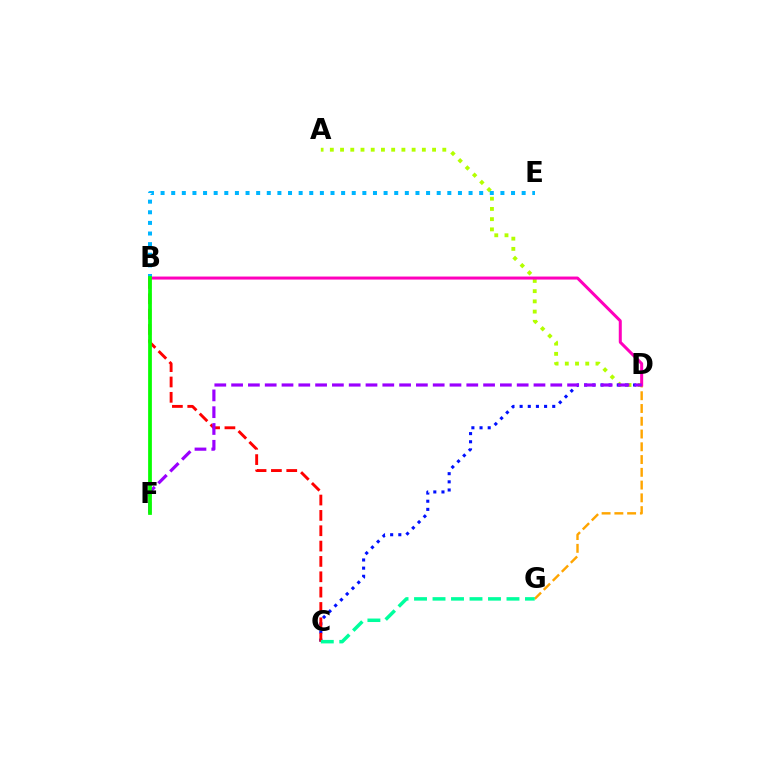{('D', 'G'): [{'color': '#ffa500', 'line_style': 'dashed', 'thickness': 1.73}], ('A', 'D'): [{'color': '#b3ff00', 'line_style': 'dotted', 'thickness': 2.78}], ('C', 'D'): [{'color': '#0010ff', 'line_style': 'dotted', 'thickness': 2.22}], ('B', 'D'): [{'color': '#ff00bd', 'line_style': 'solid', 'thickness': 2.17}], ('B', 'C'): [{'color': '#ff0000', 'line_style': 'dashed', 'thickness': 2.08}], ('B', 'E'): [{'color': '#00b5ff', 'line_style': 'dotted', 'thickness': 2.89}], ('D', 'F'): [{'color': '#9b00ff', 'line_style': 'dashed', 'thickness': 2.28}], ('C', 'G'): [{'color': '#00ff9d', 'line_style': 'dashed', 'thickness': 2.51}], ('B', 'F'): [{'color': '#08ff00', 'line_style': 'solid', 'thickness': 2.7}]}